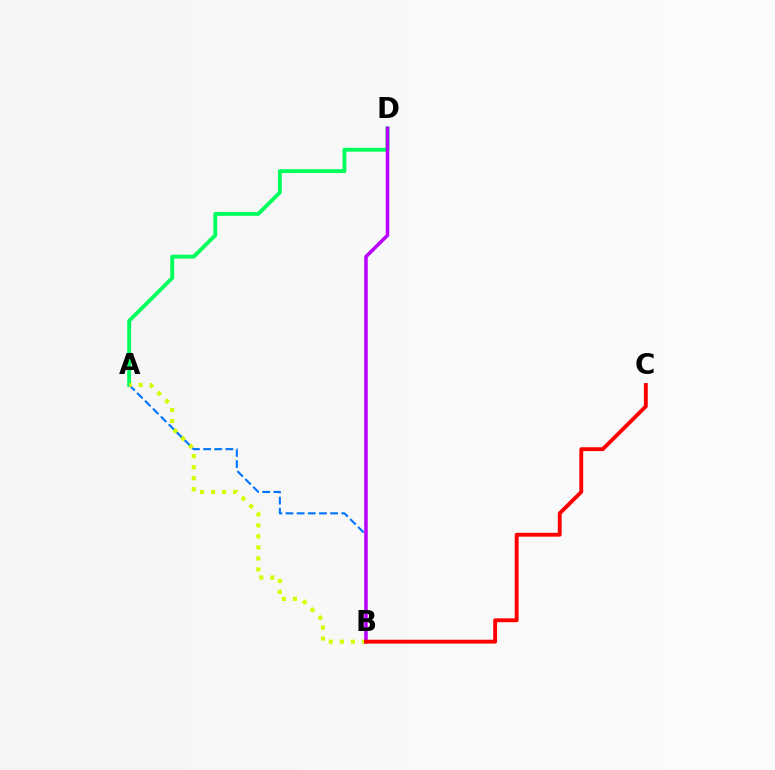{('A', 'D'): [{'color': '#00ff5c', 'line_style': 'solid', 'thickness': 2.79}], ('A', 'B'): [{'color': '#0074ff', 'line_style': 'dashed', 'thickness': 1.52}, {'color': '#d1ff00', 'line_style': 'dotted', 'thickness': 2.99}], ('B', 'D'): [{'color': '#b900ff', 'line_style': 'solid', 'thickness': 2.53}], ('B', 'C'): [{'color': '#ff0000', 'line_style': 'solid', 'thickness': 2.78}]}